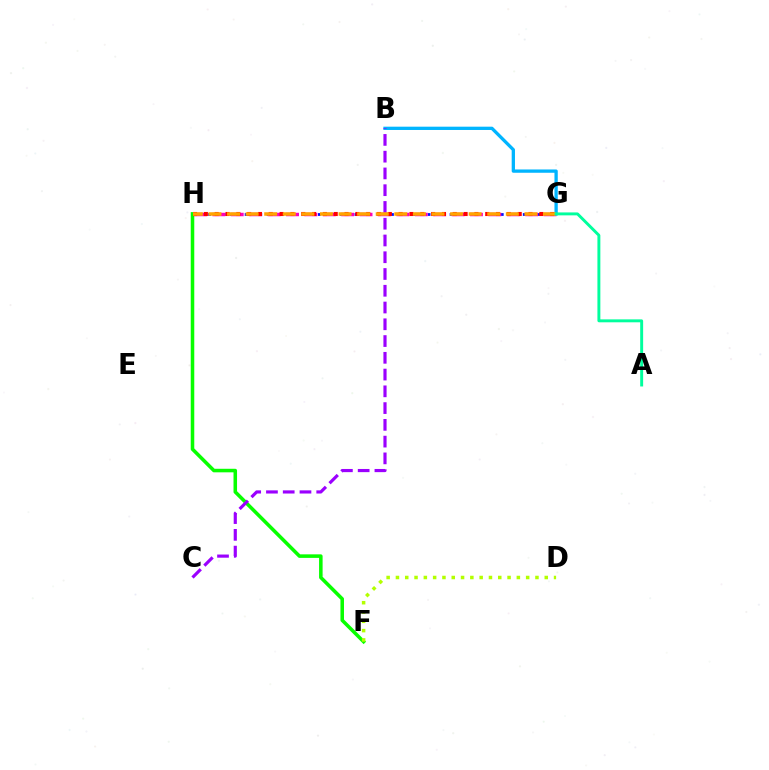{('F', 'H'): [{'color': '#08ff00', 'line_style': 'solid', 'thickness': 2.55}], ('G', 'H'): [{'color': '#0010ff', 'line_style': 'dotted', 'thickness': 1.99}, {'color': '#ff00bd', 'line_style': 'dashed', 'thickness': 2.5}, {'color': '#ff0000', 'line_style': 'dotted', 'thickness': 2.94}, {'color': '#ffa500', 'line_style': 'dashed', 'thickness': 2.53}], ('D', 'F'): [{'color': '#b3ff00', 'line_style': 'dotted', 'thickness': 2.53}], ('B', 'G'): [{'color': '#00b5ff', 'line_style': 'solid', 'thickness': 2.37}], ('B', 'C'): [{'color': '#9b00ff', 'line_style': 'dashed', 'thickness': 2.28}], ('A', 'G'): [{'color': '#00ff9d', 'line_style': 'solid', 'thickness': 2.11}]}